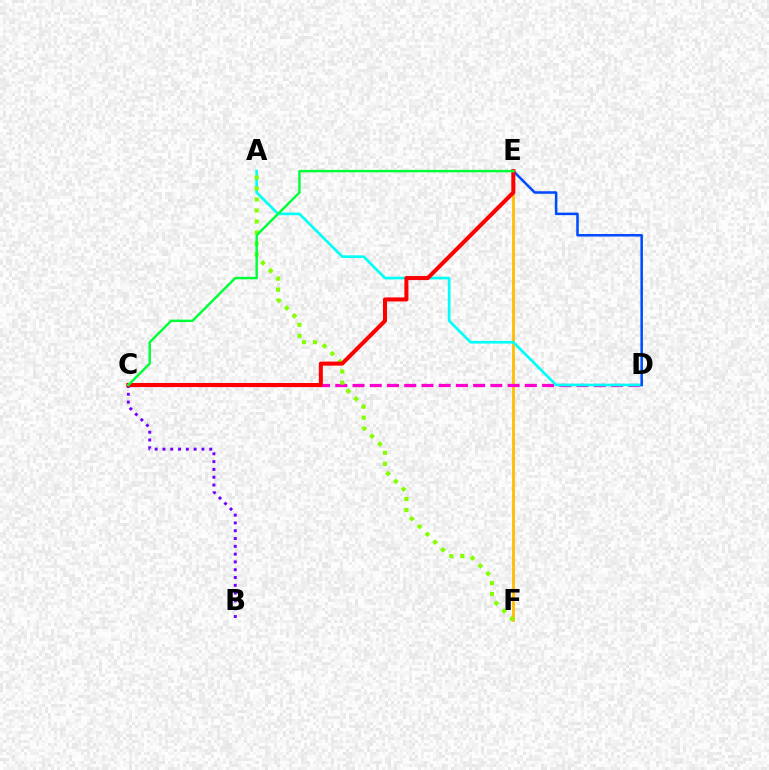{('E', 'F'): [{'color': '#ffbd00', 'line_style': 'solid', 'thickness': 1.99}], ('C', 'D'): [{'color': '#ff00cf', 'line_style': 'dashed', 'thickness': 2.34}], ('A', 'D'): [{'color': '#00fff6', 'line_style': 'solid', 'thickness': 1.94}], ('D', 'E'): [{'color': '#004bff', 'line_style': 'solid', 'thickness': 1.83}], ('B', 'C'): [{'color': '#7200ff', 'line_style': 'dotted', 'thickness': 2.12}], ('A', 'F'): [{'color': '#84ff00', 'line_style': 'dotted', 'thickness': 2.99}], ('C', 'E'): [{'color': '#ff0000', 'line_style': 'solid', 'thickness': 2.91}, {'color': '#00ff39', 'line_style': 'solid', 'thickness': 1.76}]}